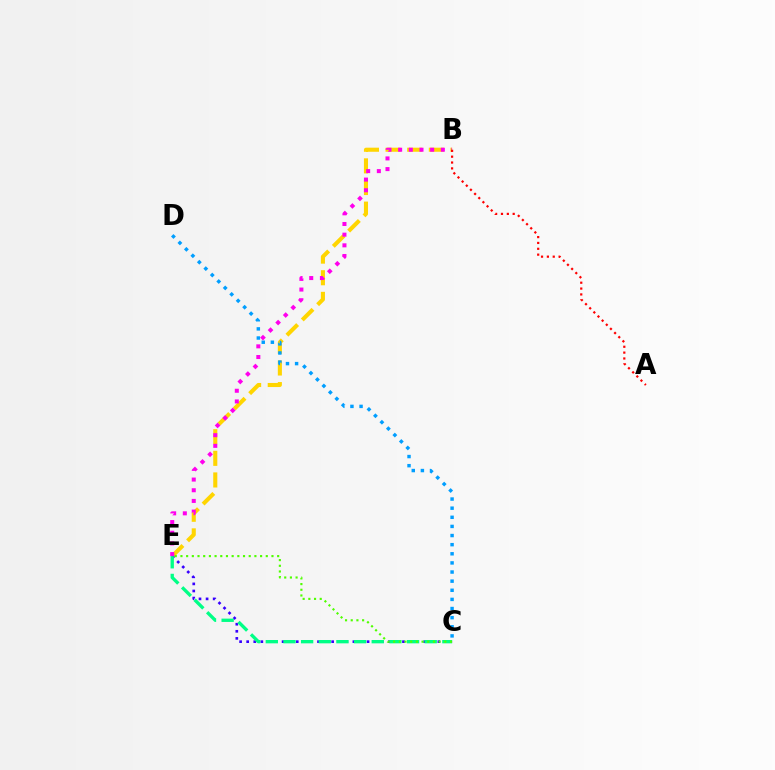{('B', 'E'): [{'color': '#ffd500', 'line_style': 'dashed', 'thickness': 2.94}, {'color': '#ff00ed', 'line_style': 'dotted', 'thickness': 2.9}], ('C', 'E'): [{'color': '#3700ff', 'line_style': 'dotted', 'thickness': 1.92}, {'color': '#00ff86', 'line_style': 'dashed', 'thickness': 2.4}, {'color': '#4fff00', 'line_style': 'dotted', 'thickness': 1.55}], ('C', 'D'): [{'color': '#009eff', 'line_style': 'dotted', 'thickness': 2.48}], ('A', 'B'): [{'color': '#ff0000', 'line_style': 'dotted', 'thickness': 1.59}]}